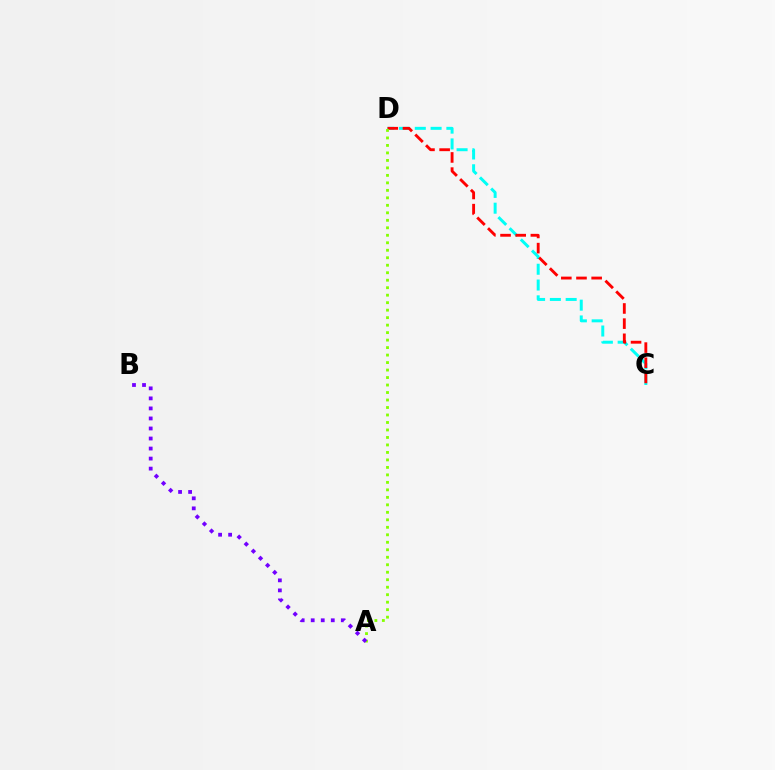{('C', 'D'): [{'color': '#00fff6', 'line_style': 'dashed', 'thickness': 2.15}, {'color': '#ff0000', 'line_style': 'dashed', 'thickness': 2.06}], ('A', 'D'): [{'color': '#84ff00', 'line_style': 'dotted', 'thickness': 2.03}], ('A', 'B'): [{'color': '#7200ff', 'line_style': 'dotted', 'thickness': 2.73}]}